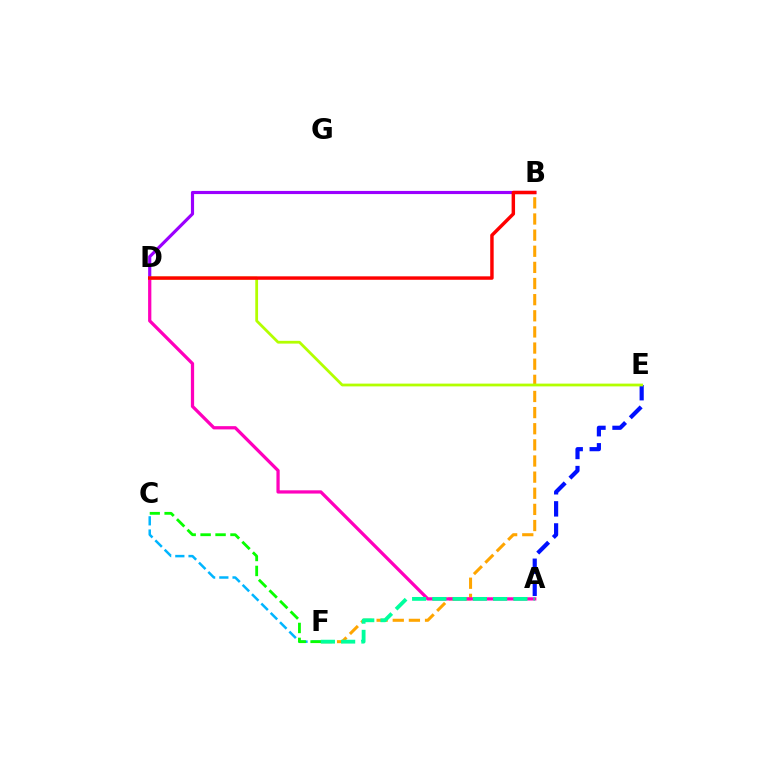{('B', 'F'): [{'color': '#ffa500', 'line_style': 'dashed', 'thickness': 2.19}], ('A', 'D'): [{'color': '#ff00bd', 'line_style': 'solid', 'thickness': 2.34}], ('C', 'F'): [{'color': '#00b5ff', 'line_style': 'dashed', 'thickness': 1.8}, {'color': '#08ff00', 'line_style': 'dashed', 'thickness': 2.03}], ('B', 'D'): [{'color': '#9b00ff', 'line_style': 'solid', 'thickness': 2.27}, {'color': '#ff0000', 'line_style': 'solid', 'thickness': 2.48}], ('A', 'E'): [{'color': '#0010ff', 'line_style': 'dashed', 'thickness': 3.0}], ('A', 'F'): [{'color': '#00ff9d', 'line_style': 'dashed', 'thickness': 2.75}], ('D', 'E'): [{'color': '#b3ff00', 'line_style': 'solid', 'thickness': 2.0}]}